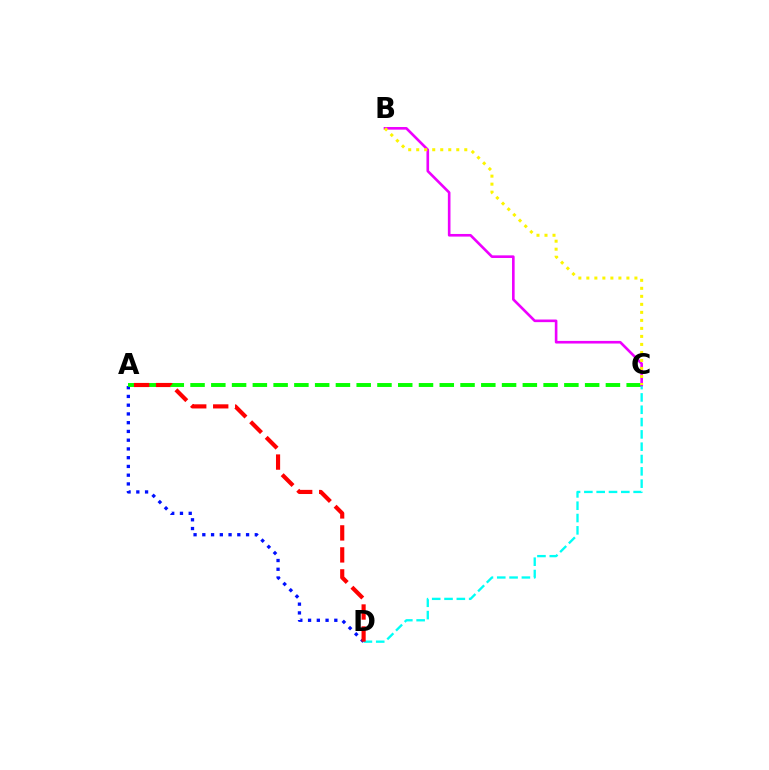{('A', 'D'): [{'color': '#0010ff', 'line_style': 'dotted', 'thickness': 2.38}, {'color': '#ff0000', 'line_style': 'dashed', 'thickness': 2.99}], ('A', 'C'): [{'color': '#08ff00', 'line_style': 'dashed', 'thickness': 2.82}], ('C', 'D'): [{'color': '#00fff6', 'line_style': 'dashed', 'thickness': 1.67}], ('B', 'C'): [{'color': '#ee00ff', 'line_style': 'solid', 'thickness': 1.89}, {'color': '#fcf500', 'line_style': 'dotted', 'thickness': 2.18}]}